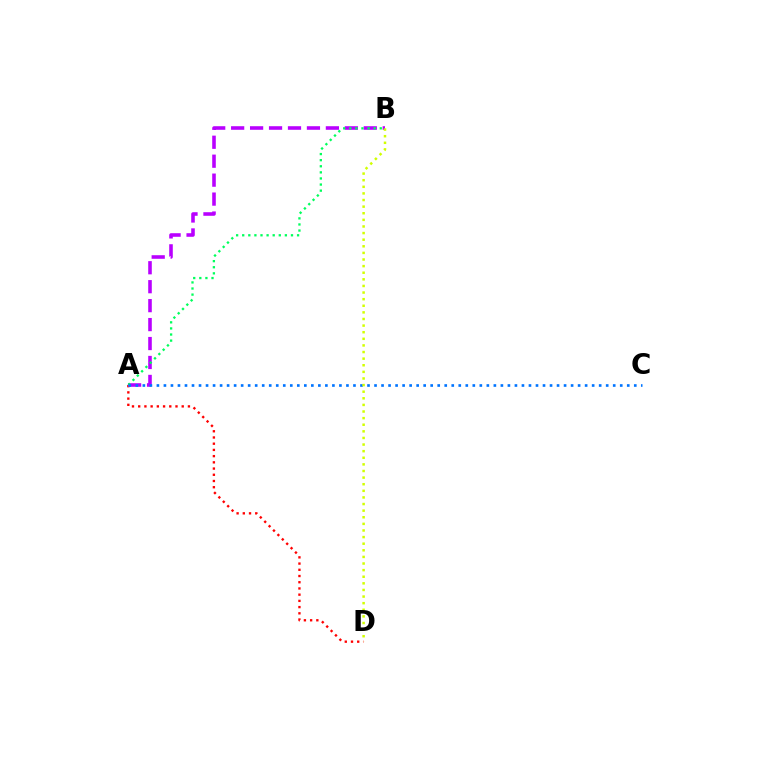{('A', 'D'): [{'color': '#ff0000', 'line_style': 'dotted', 'thickness': 1.69}], ('A', 'B'): [{'color': '#b900ff', 'line_style': 'dashed', 'thickness': 2.57}, {'color': '#00ff5c', 'line_style': 'dotted', 'thickness': 1.66}], ('A', 'C'): [{'color': '#0074ff', 'line_style': 'dotted', 'thickness': 1.91}], ('B', 'D'): [{'color': '#d1ff00', 'line_style': 'dotted', 'thickness': 1.8}]}